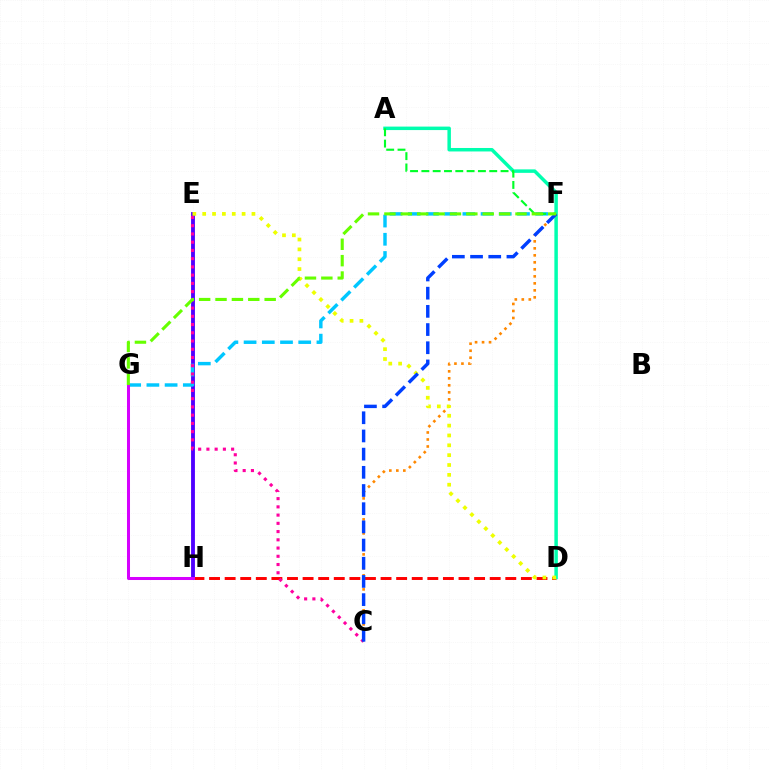{('D', 'H'): [{'color': '#ff0000', 'line_style': 'dashed', 'thickness': 2.12}], ('E', 'H'): [{'color': '#4f00ff', 'line_style': 'solid', 'thickness': 2.77}], ('F', 'G'): [{'color': '#00c7ff', 'line_style': 'dashed', 'thickness': 2.47}, {'color': '#66ff00', 'line_style': 'dashed', 'thickness': 2.23}], ('A', 'D'): [{'color': '#00ffaf', 'line_style': 'solid', 'thickness': 2.5}], ('C', 'F'): [{'color': '#ff8800', 'line_style': 'dotted', 'thickness': 1.9}, {'color': '#003fff', 'line_style': 'dashed', 'thickness': 2.47}], ('A', 'F'): [{'color': '#00ff27', 'line_style': 'dashed', 'thickness': 1.54}], ('C', 'E'): [{'color': '#ff00a0', 'line_style': 'dotted', 'thickness': 2.24}], ('D', 'E'): [{'color': '#eeff00', 'line_style': 'dotted', 'thickness': 2.68}], ('G', 'H'): [{'color': '#d600ff', 'line_style': 'solid', 'thickness': 2.18}]}